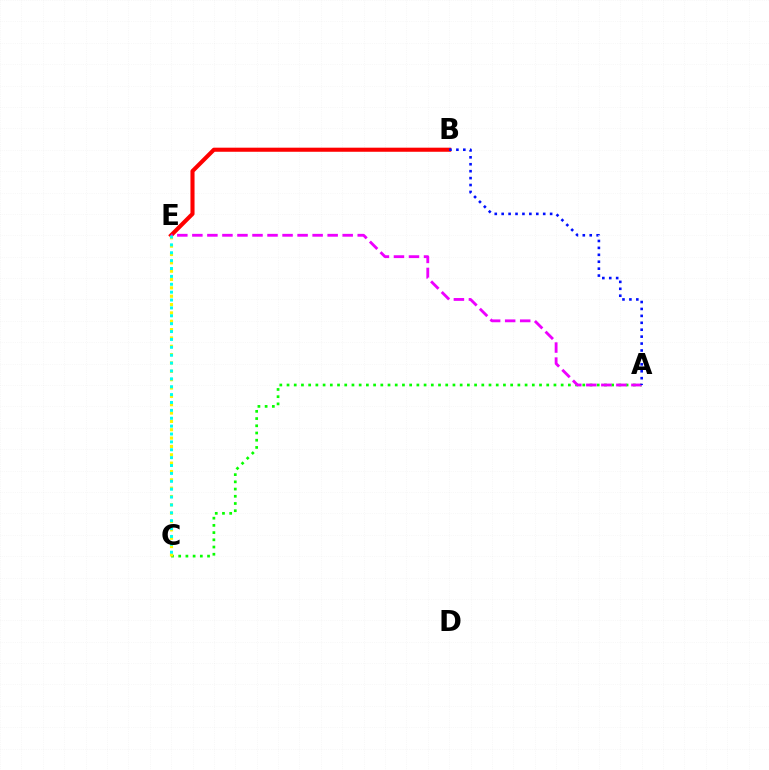{('B', 'E'): [{'color': '#ff0000', 'line_style': 'solid', 'thickness': 2.94}], ('A', 'C'): [{'color': '#08ff00', 'line_style': 'dotted', 'thickness': 1.96}], ('A', 'E'): [{'color': '#ee00ff', 'line_style': 'dashed', 'thickness': 2.04}], ('C', 'E'): [{'color': '#fcf500', 'line_style': 'dotted', 'thickness': 2.27}, {'color': '#00fff6', 'line_style': 'dotted', 'thickness': 2.14}], ('A', 'B'): [{'color': '#0010ff', 'line_style': 'dotted', 'thickness': 1.88}]}